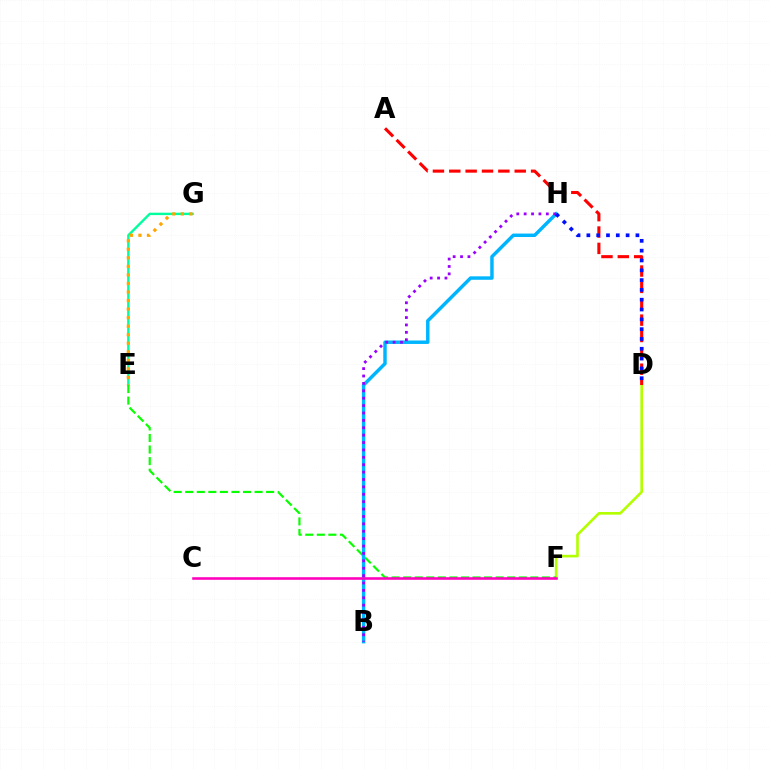{('D', 'F'): [{'color': '#b3ff00', 'line_style': 'solid', 'thickness': 1.9}], ('E', 'G'): [{'color': '#00ff9d', 'line_style': 'solid', 'thickness': 1.73}, {'color': '#ffa500', 'line_style': 'dotted', 'thickness': 2.32}], ('E', 'F'): [{'color': '#08ff00', 'line_style': 'dashed', 'thickness': 1.57}], ('B', 'H'): [{'color': '#00b5ff', 'line_style': 'solid', 'thickness': 2.49}, {'color': '#9b00ff', 'line_style': 'dotted', 'thickness': 2.01}], ('A', 'D'): [{'color': '#ff0000', 'line_style': 'dashed', 'thickness': 2.22}], ('D', 'H'): [{'color': '#0010ff', 'line_style': 'dotted', 'thickness': 2.67}], ('C', 'F'): [{'color': '#ff00bd', 'line_style': 'solid', 'thickness': 1.86}]}